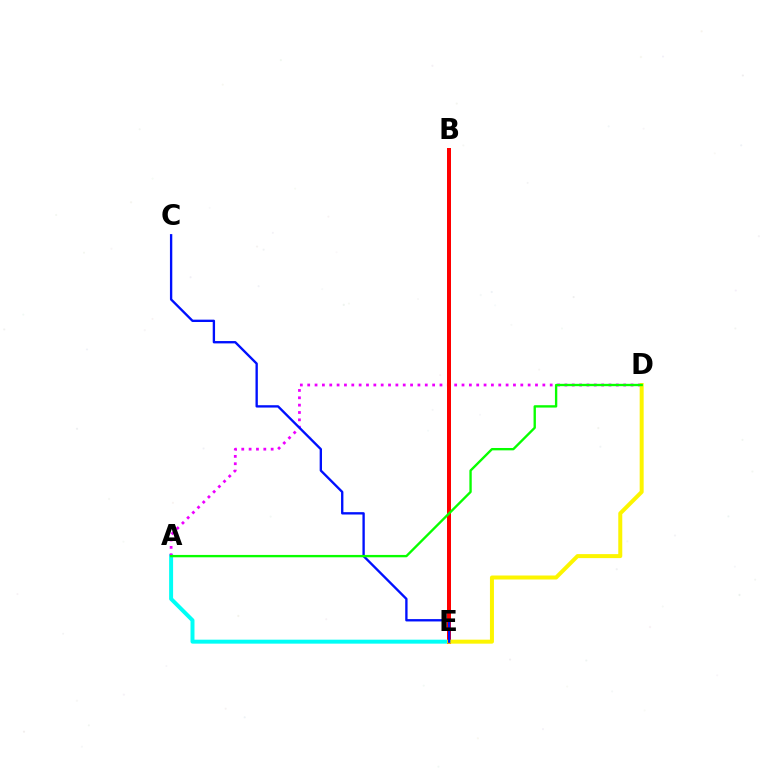{('A', 'E'): [{'color': '#00fff6', 'line_style': 'solid', 'thickness': 2.86}], ('A', 'D'): [{'color': '#ee00ff', 'line_style': 'dotted', 'thickness': 2.0}, {'color': '#08ff00', 'line_style': 'solid', 'thickness': 1.7}], ('B', 'E'): [{'color': '#ff0000', 'line_style': 'solid', 'thickness': 2.87}], ('D', 'E'): [{'color': '#fcf500', 'line_style': 'solid', 'thickness': 2.87}], ('C', 'E'): [{'color': '#0010ff', 'line_style': 'solid', 'thickness': 1.69}]}